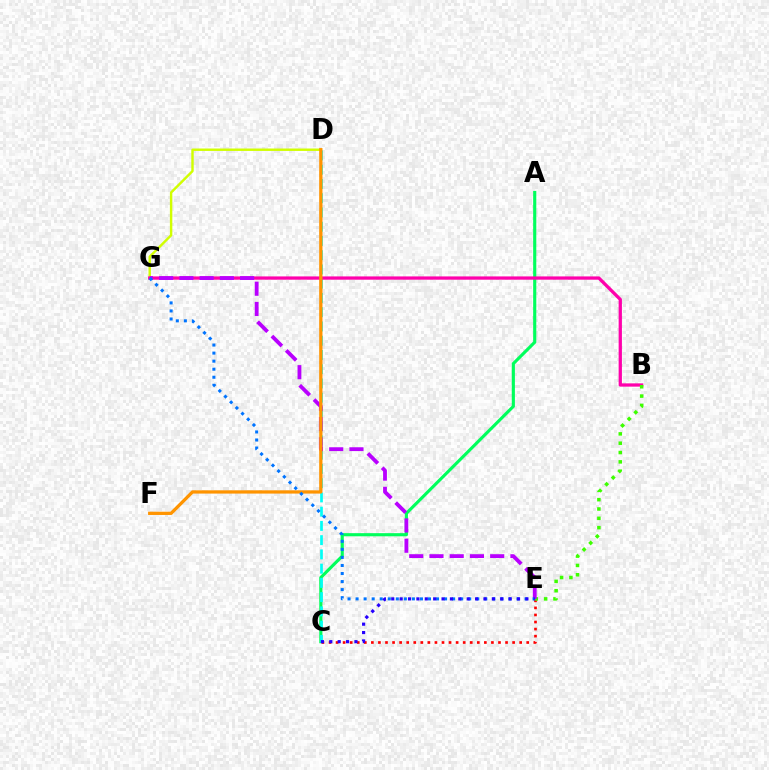{('A', 'C'): [{'color': '#00ff5c', 'line_style': 'solid', 'thickness': 2.26}], ('D', 'G'): [{'color': '#d1ff00', 'line_style': 'solid', 'thickness': 1.75}], ('C', 'D'): [{'color': '#00fff6', 'line_style': 'dashed', 'thickness': 1.94}], ('B', 'G'): [{'color': '#ff00ac', 'line_style': 'solid', 'thickness': 2.36}], ('C', 'E'): [{'color': '#ff0000', 'line_style': 'dotted', 'thickness': 1.92}, {'color': '#2500ff', 'line_style': 'dotted', 'thickness': 2.28}], ('B', 'E'): [{'color': '#3dff00', 'line_style': 'dotted', 'thickness': 2.53}], ('E', 'G'): [{'color': '#b900ff', 'line_style': 'dashed', 'thickness': 2.75}, {'color': '#0074ff', 'line_style': 'dotted', 'thickness': 2.19}], ('D', 'F'): [{'color': '#ff9400', 'line_style': 'solid', 'thickness': 2.36}]}